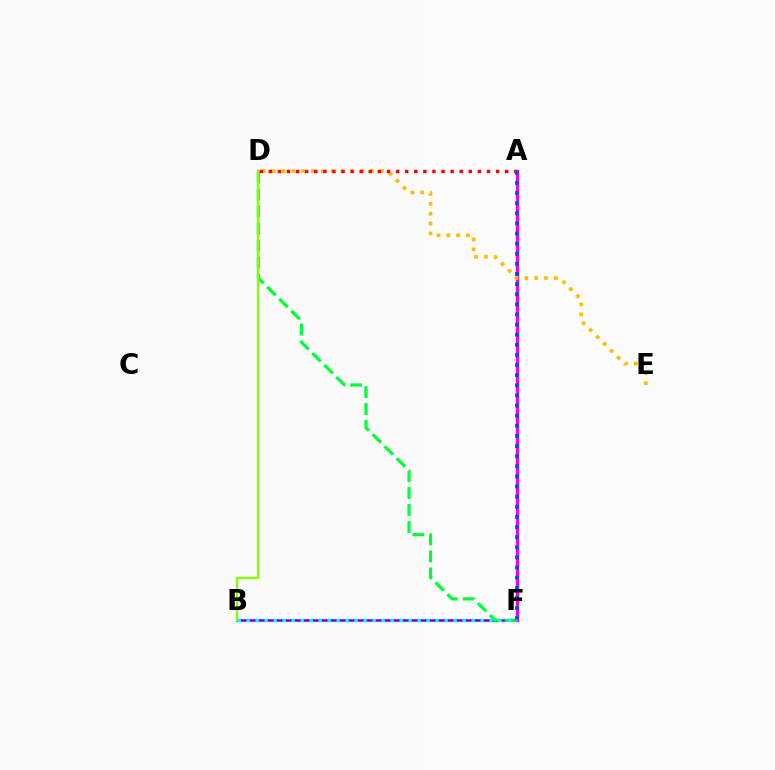{('B', 'F'): [{'color': '#7200ff', 'line_style': 'solid', 'thickness': 1.89}, {'color': '#00fff6', 'line_style': 'dotted', 'thickness': 2.44}], ('D', 'F'): [{'color': '#00ff39', 'line_style': 'dashed', 'thickness': 2.31}], ('A', 'F'): [{'color': '#ff00cf', 'line_style': 'solid', 'thickness': 2.38}, {'color': '#004bff', 'line_style': 'dotted', 'thickness': 2.75}], ('D', 'E'): [{'color': '#ffbd00', 'line_style': 'dotted', 'thickness': 2.67}], ('A', 'D'): [{'color': '#ff0000', 'line_style': 'dotted', 'thickness': 2.47}], ('B', 'D'): [{'color': '#84ff00', 'line_style': 'solid', 'thickness': 1.65}]}